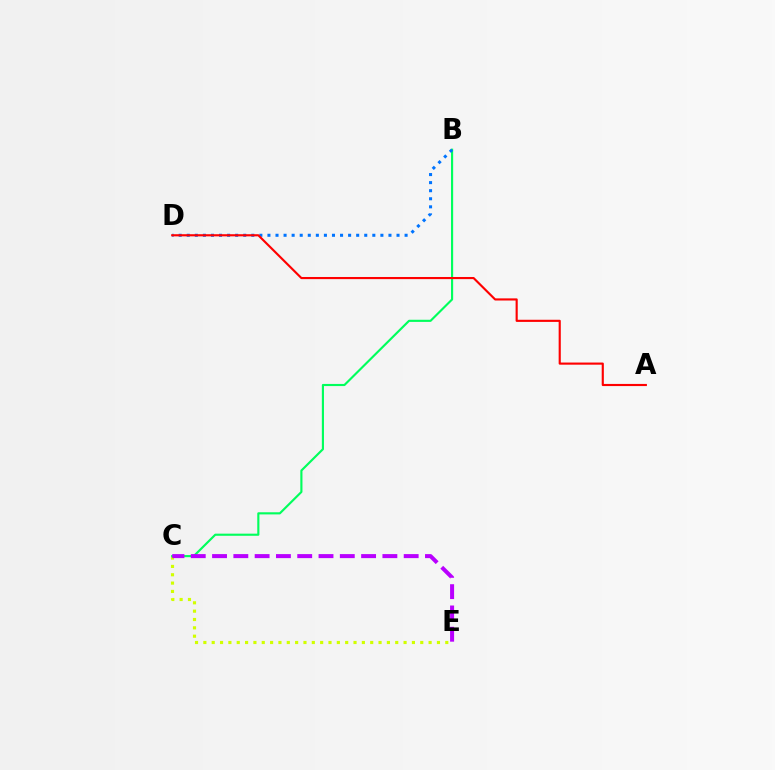{('C', 'E'): [{'color': '#d1ff00', 'line_style': 'dotted', 'thickness': 2.27}, {'color': '#b900ff', 'line_style': 'dashed', 'thickness': 2.89}], ('B', 'C'): [{'color': '#00ff5c', 'line_style': 'solid', 'thickness': 1.54}], ('B', 'D'): [{'color': '#0074ff', 'line_style': 'dotted', 'thickness': 2.19}], ('A', 'D'): [{'color': '#ff0000', 'line_style': 'solid', 'thickness': 1.54}]}